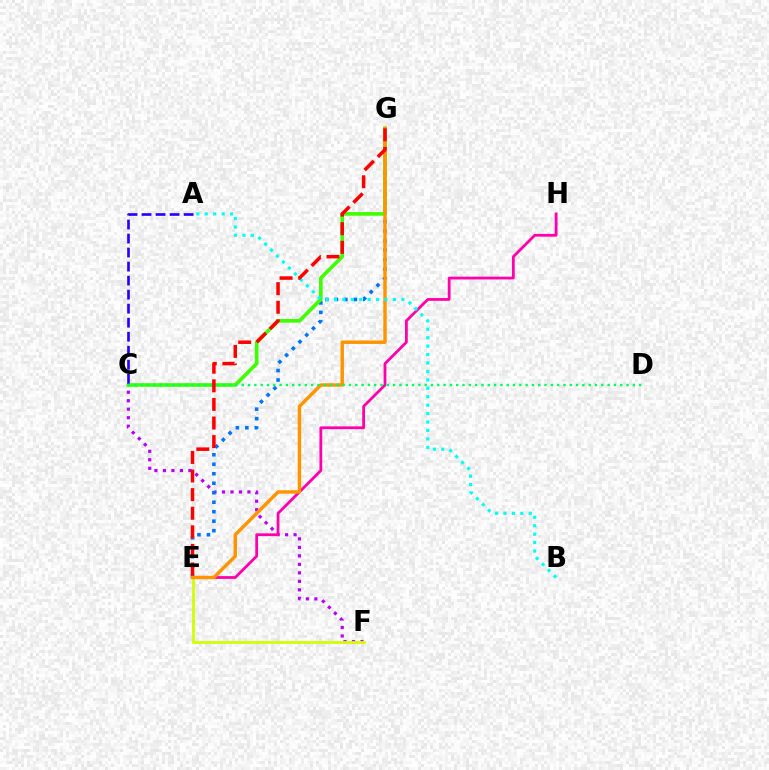{('C', 'F'): [{'color': '#b900ff', 'line_style': 'dotted', 'thickness': 2.31}], ('E', 'F'): [{'color': '#d1ff00', 'line_style': 'solid', 'thickness': 1.99}], ('E', 'G'): [{'color': '#0074ff', 'line_style': 'dotted', 'thickness': 2.58}, {'color': '#ff9400', 'line_style': 'solid', 'thickness': 2.47}, {'color': '#ff0000', 'line_style': 'dashed', 'thickness': 2.53}], ('E', 'H'): [{'color': '#ff00ac', 'line_style': 'solid', 'thickness': 2.0}], ('C', 'G'): [{'color': '#3dff00', 'line_style': 'solid', 'thickness': 2.62}], ('A', 'C'): [{'color': '#2500ff', 'line_style': 'dashed', 'thickness': 1.91}], ('A', 'B'): [{'color': '#00fff6', 'line_style': 'dotted', 'thickness': 2.29}], ('C', 'D'): [{'color': '#00ff5c', 'line_style': 'dotted', 'thickness': 1.71}]}